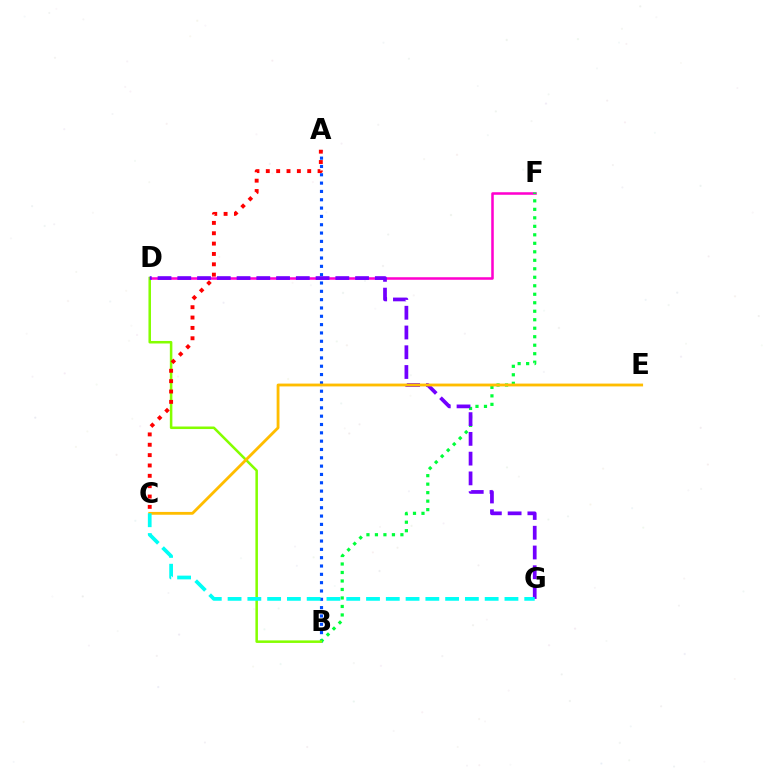{('A', 'B'): [{'color': '#004bff', 'line_style': 'dotted', 'thickness': 2.26}], ('D', 'F'): [{'color': '#ff00cf', 'line_style': 'solid', 'thickness': 1.83}], ('B', 'F'): [{'color': '#00ff39', 'line_style': 'dotted', 'thickness': 2.31}], ('B', 'D'): [{'color': '#84ff00', 'line_style': 'solid', 'thickness': 1.82}], ('D', 'G'): [{'color': '#7200ff', 'line_style': 'dashed', 'thickness': 2.68}], ('C', 'E'): [{'color': '#ffbd00', 'line_style': 'solid', 'thickness': 2.04}], ('A', 'C'): [{'color': '#ff0000', 'line_style': 'dotted', 'thickness': 2.81}], ('C', 'G'): [{'color': '#00fff6', 'line_style': 'dashed', 'thickness': 2.69}]}